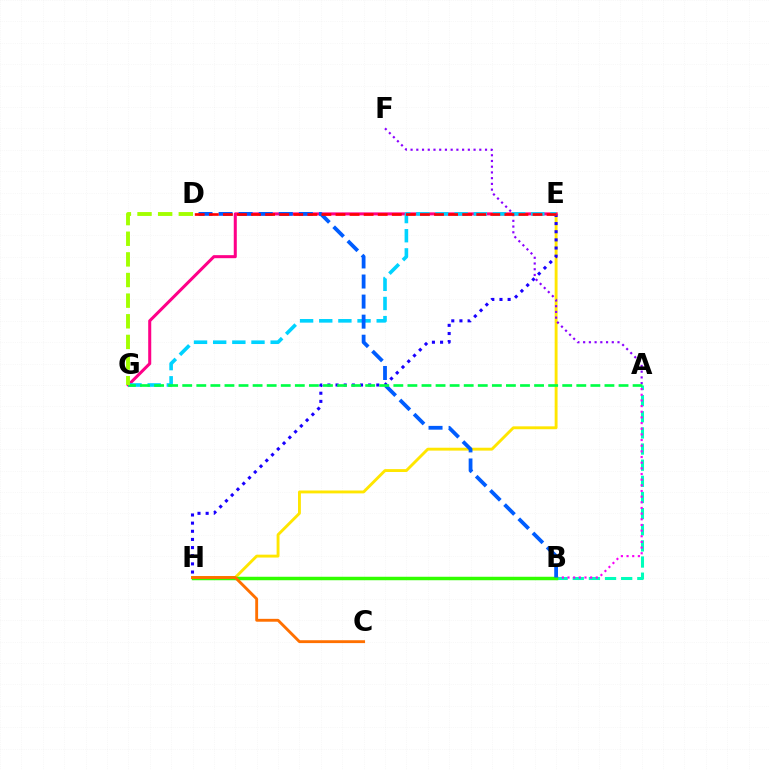{('A', 'B'): [{'color': '#00ffbb', 'line_style': 'dashed', 'thickness': 2.19}, {'color': '#fa00f9', 'line_style': 'dotted', 'thickness': 1.54}], ('E', 'H'): [{'color': '#ffe600', 'line_style': 'solid', 'thickness': 2.08}, {'color': '#1900ff', 'line_style': 'dotted', 'thickness': 2.21}], ('B', 'H'): [{'color': '#31ff00', 'line_style': 'solid', 'thickness': 2.5}], ('E', 'G'): [{'color': '#ff0088', 'line_style': 'solid', 'thickness': 2.19}, {'color': '#00d3ff', 'line_style': 'dashed', 'thickness': 2.6}], ('A', 'F'): [{'color': '#8a00ff', 'line_style': 'dotted', 'thickness': 1.56}], ('B', 'D'): [{'color': '#005dff', 'line_style': 'dashed', 'thickness': 2.73}], ('A', 'G'): [{'color': '#00ff45', 'line_style': 'dashed', 'thickness': 1.91}], ('D', 'E'): [{'color': '#ff0000', 'line_style': 'dashed', 'thickness': 1.91}], ('C', 'H'): [{'color': '#ff7000', 'line_style': 'solid', 'thickness': 2.06}], ('D', 'G'): [{'color': '#a2ff00', 'line_style': 'dashed', 'thickness': 2.8}]}